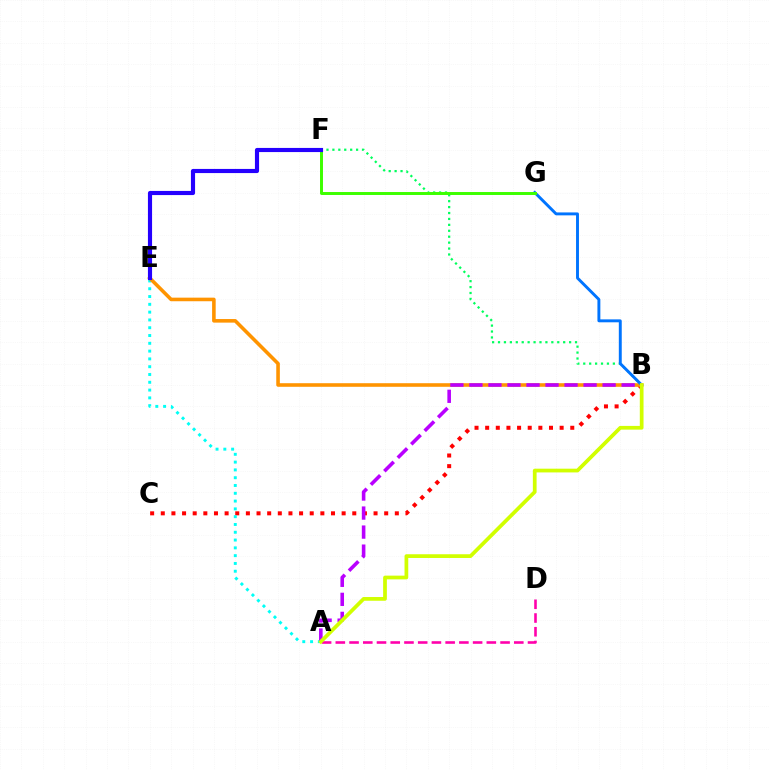{('B', 'C'): [{'color': '#ff0000', 'line_style': 'dotted', 'thickness': 2.89}], ('A', 'E'): [{'color': '#00fff6', 'line_style': 'dotted', 'thickness': 2.12}], ('B', 'E'): [{'color': '#ff9400', 'line_style': 'solid', 'thickness': 2.58}], ('B', 'F'): [{'color': '#00ff5c', 'line_style': 'dotted', 'thickness': 1.61}], ('B', 'G'): [{'color': '#0074ff', 'line_style': 'solid', 'thickness': 2.11}], ('A', 'D'): [{'color': '#ff00ac', 'line_style': 'dashed', 'thickness': 1.87}], ('A', 'B'): [{'color': '#b900ff', 'line_style': 'dashed', 'thickness': 2.58}, {'color': '#d1ff00', 'line_style': 'solid', 'thickness': 2.69}], ('F', 'G'): [{'color': '#3dff00', 'line_style': 'solid', 'thickness': 2.13}], ('E', 'F'): [{'color': '#2500ff', 'line_style': 'solid', 'thickness': 2.98}]}